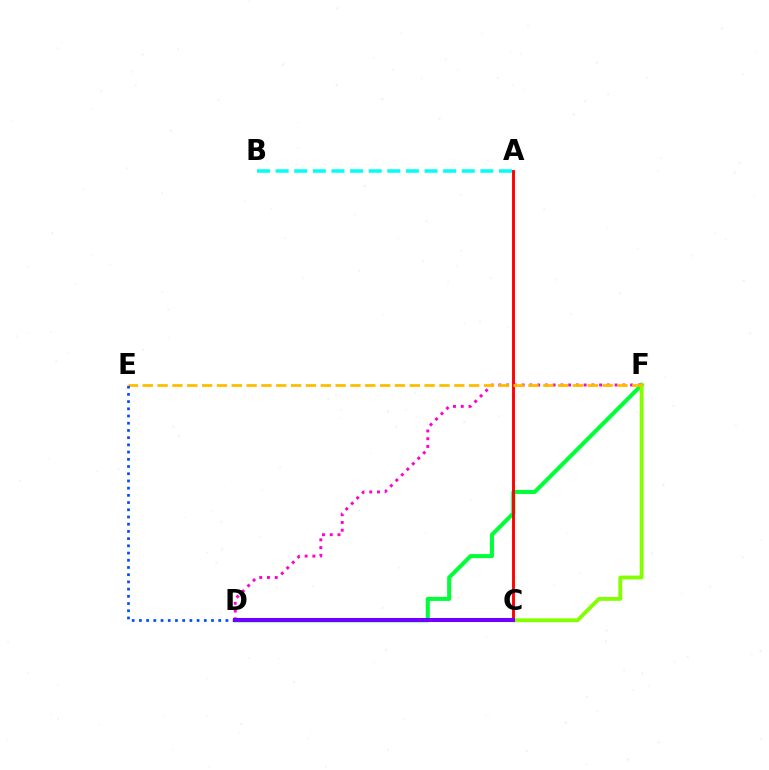{('D', 'F'): [{'color': '#00ff39', 'line_style': 'solid', 'thickness': 2.93}, {'color': '#ff00cf', 'line_style': 'dotted', 'thickness': 2.11}], ('C', 'F'): [{'color': '#84ff00', 'line_style': 'solid', 'thickness': 2.78}], ('A', 'C'): [{'color': '#ff0000', 'line_style': 'solid', 'thickness': 2.09}], ('A', 'B'): [{'color': '#00fff6', 'line_style': 'dashed', 'thickness': 2.53}], ('E', 'F'): [{'color': '#ffbd00', 'line_style': 'dashed', 'thickness': 2.02}], ('D', 'E'): [{'color': '#004bff', 'line_style': 'dotted', 'thickness': 1.96}], ('C', 'D'): [{'color': '#7200ff', 'line_style': 'solid', 'thickness': 2.92}]}